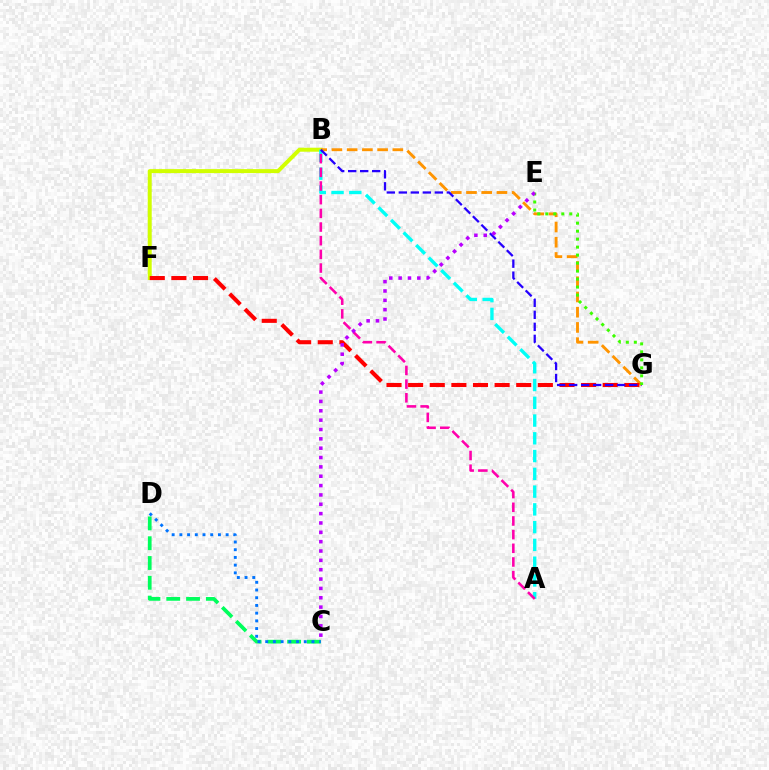{('B', 'F'): [{'color': '#d1ff00', 'line_style': 'solid', 'thickness': 2.86}], ('A', 'B'): [{'color': '#00fff6', 'line_style': 'dashed', 'thickness': 2.41}, {'color': '#ff00ac', 'line_style': 'dashed', 'thickness': 1.86}], ('B', 'G'): [{'color': '#ff9400', 'line_style': 'dashed', 'thickness': 2.07}, {'color': '#2500ff', 'line_style': 'dashed', 'thickness': 1.63}], ('F', 'G'): [{'color': '#ff0000', 'line_style': 'dashed', 'thickness': 2.94}], ('E', 'G'): [{'color': '#3dff00', 'line_style': 'dotted', 'thickness': 2.17}], ('C', 'D'): [{'color': '#00ff5c', 'line_style': 'dashed', 'thickness': 2.69}, {'color': '#0074ff', 'line_style': 'dotted', 'thickness': 2.09}], ('C', 'E'): [{'color': '#b900ff', 'line_style': 'dotted', 'thickness': 2.54}]}